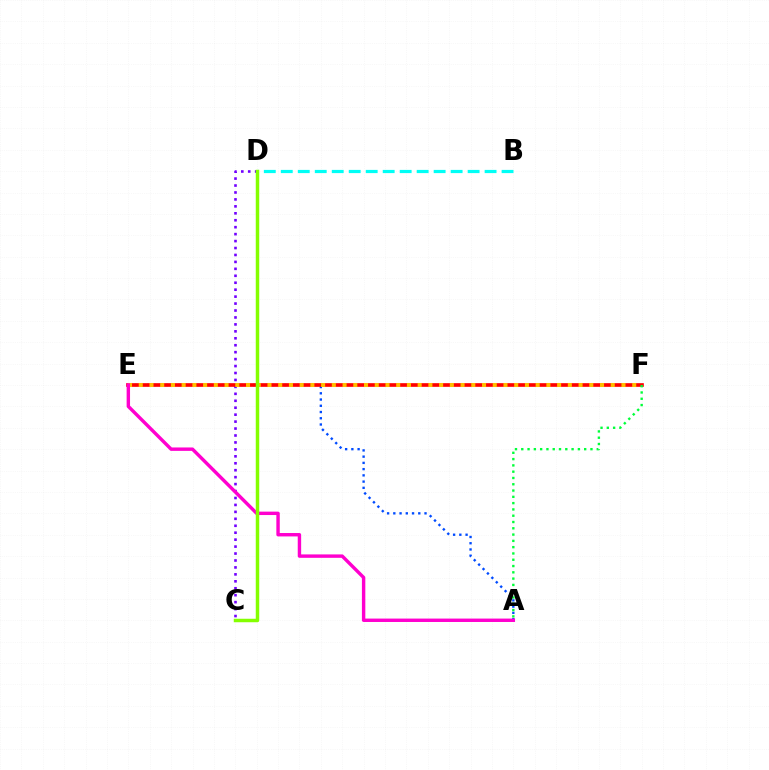{('A', 'E'): [{'color': '#004bff', 'line_style': 'dotted', 'thickness': 1.7}, {'color': '#ff00cf', 'line_style': 'solid', 'thickness': 2.45}], ('C', 'D'): [{'color': '#7200ff', 'line_style': 'dotted', 'thickness': 1.89}, {'color': '#84ff00', 'line_style': 'solid', 'thickness': 2.5}], ('E', 'F'): [{'color': '#ff0000', 'line_style': 'solid', 'thickness': 2.64}, {'color': '#ffbd00', 'line_style': 'dotted', 'thickness': 2.91}], ('A', 'F'): [{'color': '#00ff39', 'line_style': 'dotted', 'thickness': 1.71}], ('B', 'D'): [{'color': '#00fff6', 'line_style': 'dashed', 'thickness': 2.31}]}